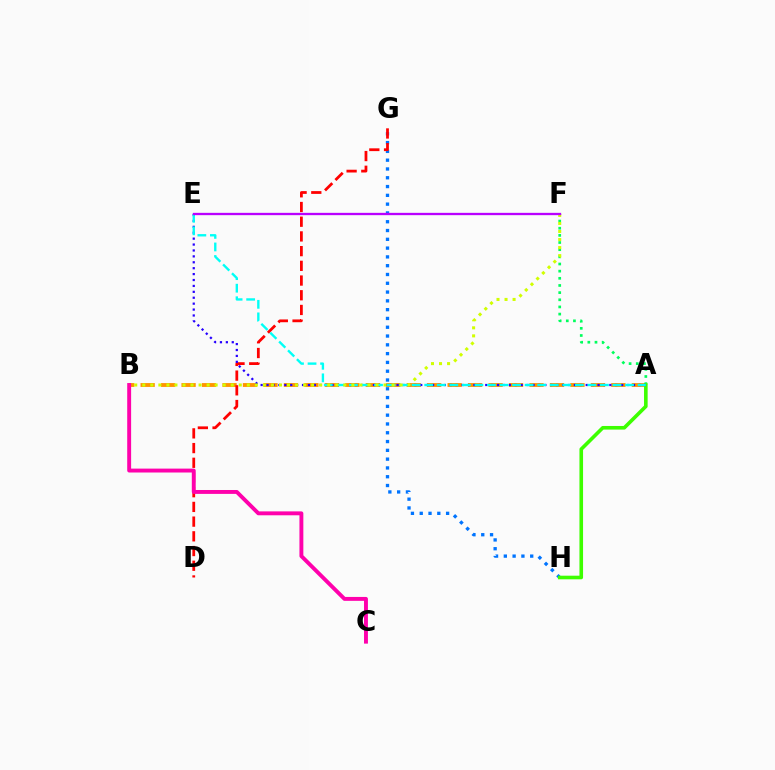{('A', 'B'): [{'color': '#ff9400', 'line_style': 'dashed', 'thickness': 2.78}], ('G', 'H'): [{'color': '#0074ff', 'line_style': 'dotted', 'thickness': 2.39}], ('D', 'G'): [{'color': '#ff0000', 'line_style': 'dashed', 'thickness': 2.0}], ('B', 'C'): [{'color': '#ff00ac', 'line_style': 'solid', 'thickness': 2.81}], ('A', 'F'): [{'color': '#00ff5c', 'line_style': 'dotted', 'thickness': 1.94}], ('A', 'H'): [{'color': '#3dff00', 'line_style': 'solid', 'thickness': 2.6}], ('A', 'E'): [{'color': '#2500ff', 'line_style': 'dotted', 'thickness': 1.61}, {'color': '#00fff6', 'line_style': 'dashed', 'thickness': 1.71}], ('B', 'F'): [{'color': '#d1ff00', 'line_style': 'dotted', 'thickness': 2.18}], ('E', 'F'): [{'color': '#b900ff', 'line_style': 'solid', 'thickness': 1.66}]}